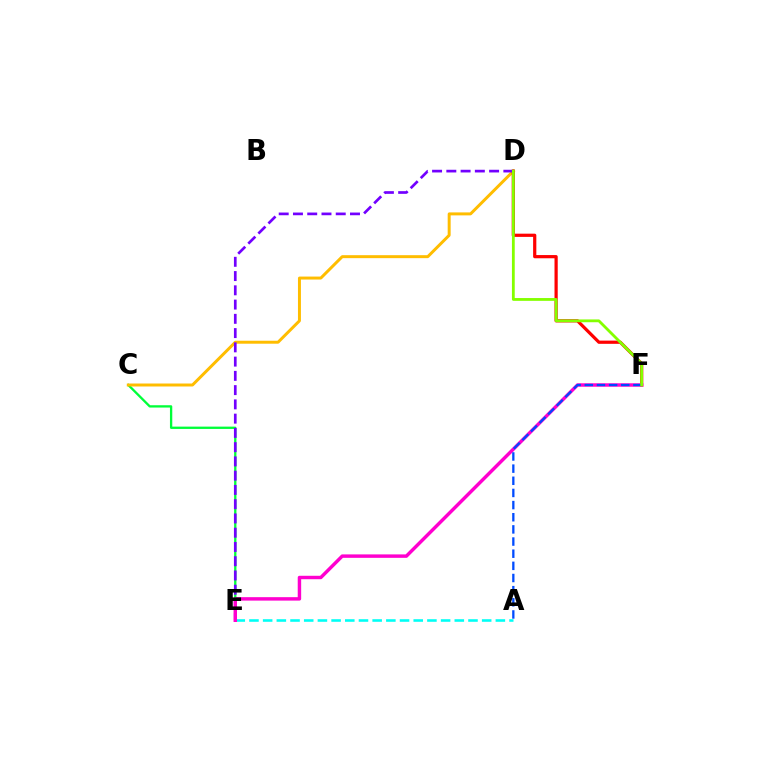{('C', 'E'): [{'color': '#00ff39', 'line_style': 'solid', 'thickness': 1.67}], ('C', 'D'): [{'color': '#ffbd00', 'line_style': 'solid', 'thickness': 2.14}], ('D', 'F'): [{'color': '#ff0000', 'line_style': 'solid', 'thickness': 2.31}, {'color': '#84ff00', 'line_style': 'solid', 'thickness': 2.02}], ('D', 'E'): [{'color': '#7200ff', 'line_style': 'dashed', 'thickness': 1.94}], ('A', 'E'): [{'color': '#00fff6', 'line_style': 'dashed', 'thickness': 1.86}], ('E', 'F'): [{'color': '#ff00cf', 'line_style': 'solid', 'thickness': 2.48}], ('A', 'F'): [{'color': '#004bff', 'line_style': 'dashed', 'thickness': 1.65}]}